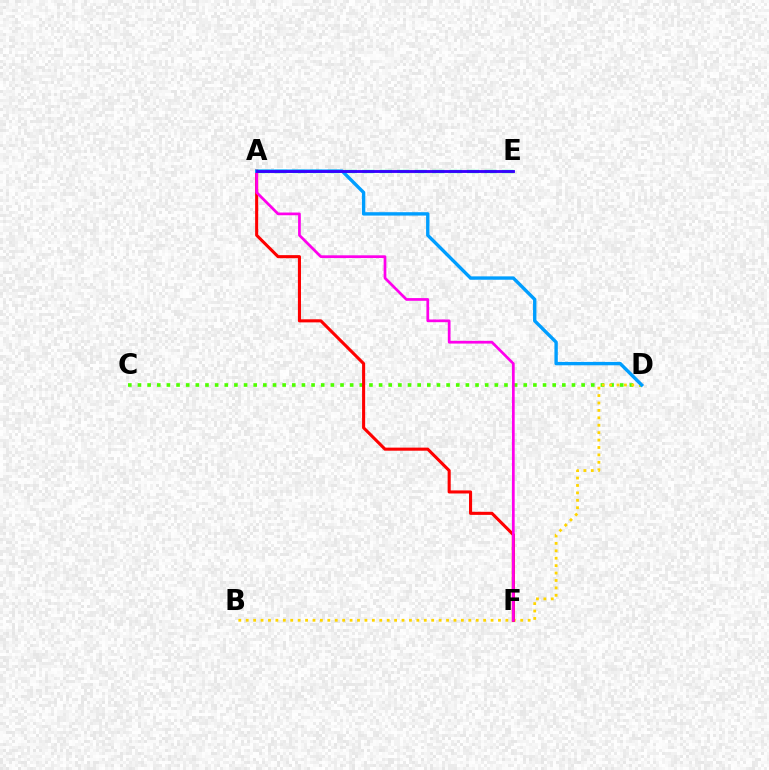{('C', 'D'): [{'color': '#4fff00', 'line_style': 'dotted', 'thickness': 2.62}], ('B', 'D'): [{'color': '#ffd500', 'line_style': 'dotted', 'thickness': 2.02}], ('A', 'E'): [{'color': '#00ff86', 'line_style': 'dashed', 'thickness': 2.37}, {'color': '#3700ff', 'line_style': 'solid', 'thickness': 2.06}], ('A', 'F'): [{'color': '#ff0000', 'line_style': 'solid', 'thickness': 2.22}, {'color': '#ff00ed', 'line_style': 'solid', 'thickness': 1.96}], ('A', 'D'): [{'color': '#009eff', 'line_style': 'solid', 'thickness': 2.43}]}